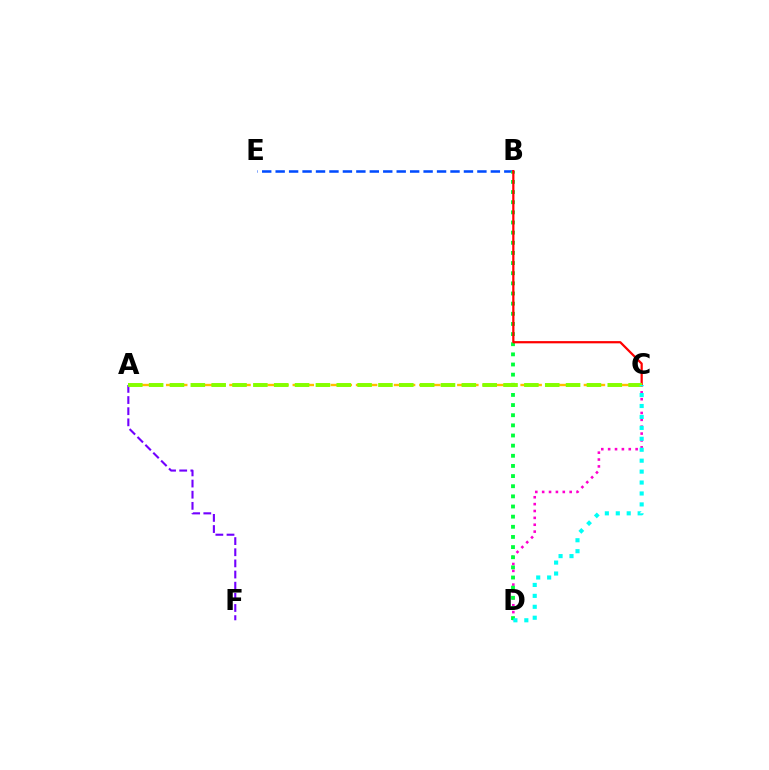{('A', 'C'): [{'color': '#ffbd00', 'line_style': 'dashed', 'thickness': 1.72}, {'color': '#84ff00', 'line_style': 'dashed', 'thickness': 2.83}], ('A', 'F'): [{'color': '#7200ff', 'line_style': 'dashed', 'thickness': 1.51}], ('C', 'D'): [{'color': '#ff00cf', 'line_style': 'dotted', 'thickness': 1.87}, {'color': '#00fff6', 'line_style': 'dotted', 'thickness': 2.97}], ('B', 'E'): [{'color': '#004bff', 'line_style': 'dashed', 'thickness': 1.83}], ('B', 'D'): [{'color': '#00ff39', 'line_style': 'dotted', 'thickness': 2.76}], ('B', 'C'): [{'color': '#ff0000', 'line_style': 'solid', 'thickness': 1.6}]}